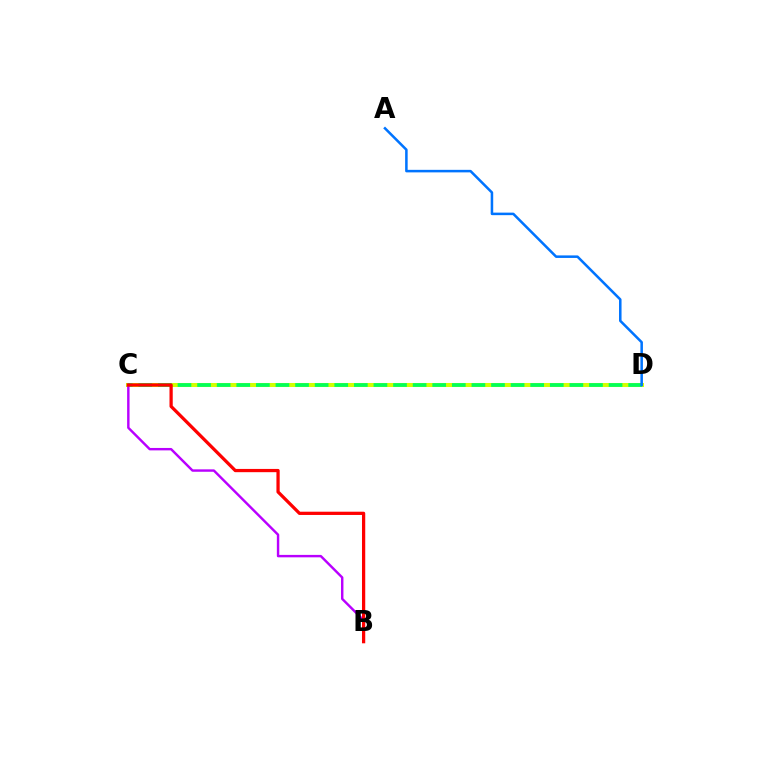{('C', 'D'): [{'color': '#d1ff00', 'line_style': 'solid', 'thickness': 2.9}, {'color': '#00ff5c', 'line_style': 'dashed', 'thickness': 2.66}], ('B', 'C'): [{'color': '#b900ff', 'line_style': 'solid', 'thickness': 1.75}, {'color': '#ff0000', 'line_style': 'solid', 'thickness': 2.34}], ('A', 'D'): [{'color': '#0074ff', 'line_style': 'solid', 'thickness': 1.82}]}